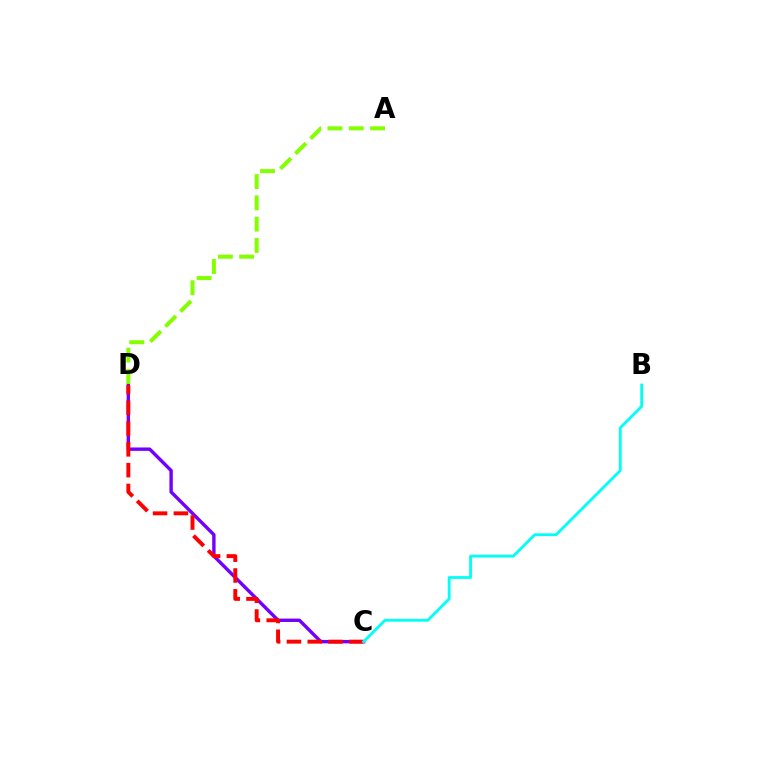{('C', 'D'): [{'color': '#7200ff', 'line_style': 'solid', 'thickness': 2.44}, {'color': '#ff0000', 'line_style': 'dashed', 'thickness': 2.83}], ('B', 'C'): [{'color': '#00fff6', 'line_style': 'solid', 'thickness': 2.02}], ('A', 'D'): [{'color': '#84ff00', 'line_style': 'dashed', 'thickness': 2.89}]}